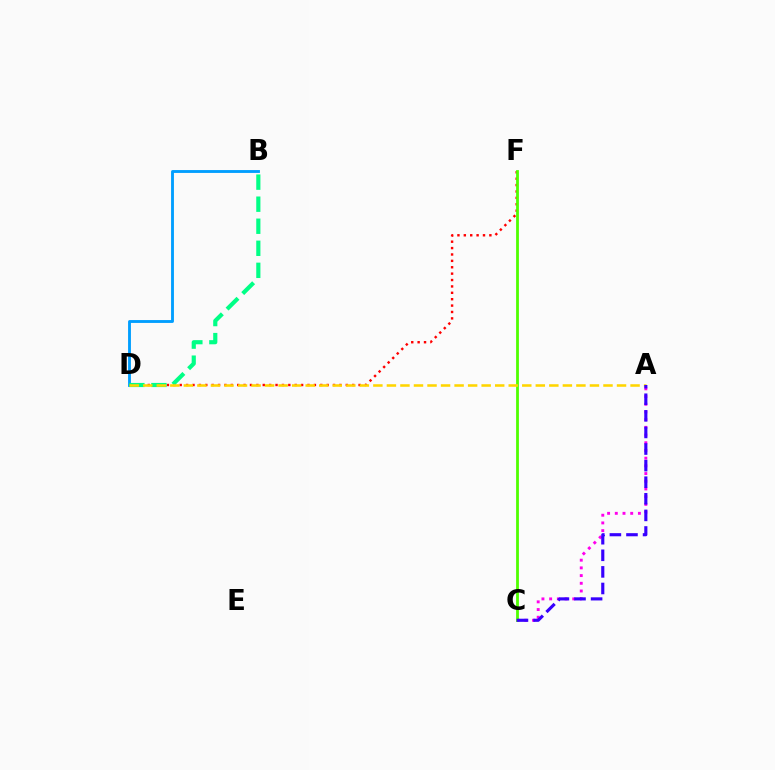{('B', 'D'): [{'color': '#009eff', 'line_style': 'solid', 'thickness': 2.07}, {'color': '#00ff86', 'line_style': 'dashed', 'thickness': 3.0}], ('A', 'C'): [{'color': '#ff00ed', 'line_style': 'dotted', 'thickness': 2.09}, {'color': '#3700ff', 'line_style': 'dashed', 'thickness': 2.25}], ('D', 'F'): [{'color': '#ff0000', 'line_style': 'dotted', 'thickness': 1.74}], ('C', 'F'): [{'color': '#4fff00', 'line_style': 'solid', 'thickness': 2.02}], ('A', 'D'): [{'color': '#ffd500', 'line_style': 'dashed', 'thickness': 1.84}]}